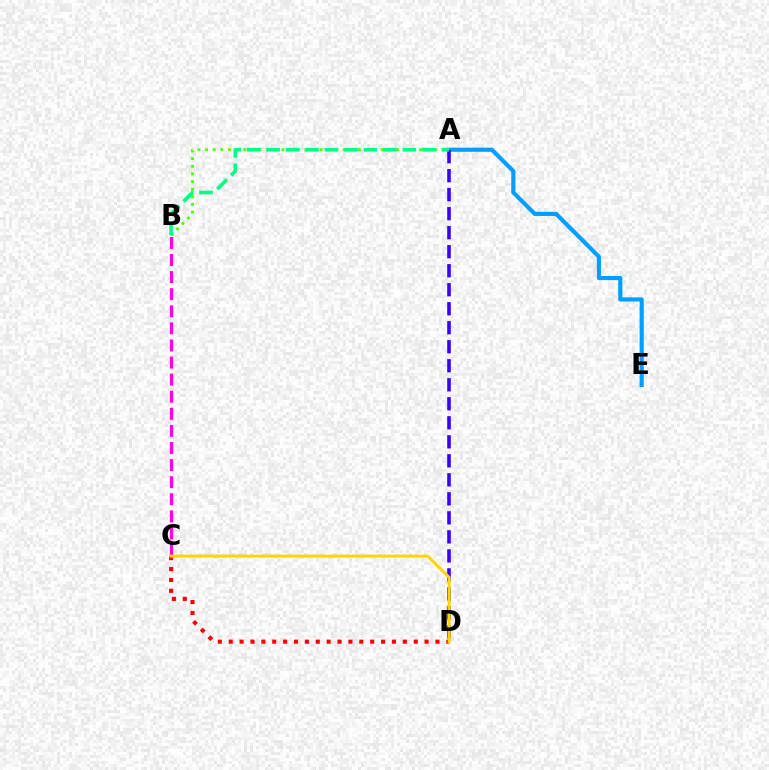{('A', 'B'): [{'color': '#4fff00', 'line_style': 'dotted', 'thickness': 2.08}, {'color': '#00ff86', 'line_style': 'dashed', 'thickness': 2.64}], ('A', 'E'): [{'color': '#009eff', 'line_style': 'solid', 'thickness': 2.97}], ('A', 'D'): [{'color': '#3700ff', 'line_style': 'dashed', 'thickness': 2.58}], ('B', 'C'): [{'color': '#ff00ed', 'line_style': 'dashed', 'thickness': 2.32}], ('C', 'D'): [{'color': '#ff0000', 'line_style': 'dotted', 'thickness': 2.96}, {'color': '#ffd500', 'line_style': 'solid', 'thickness': 2.16}]}